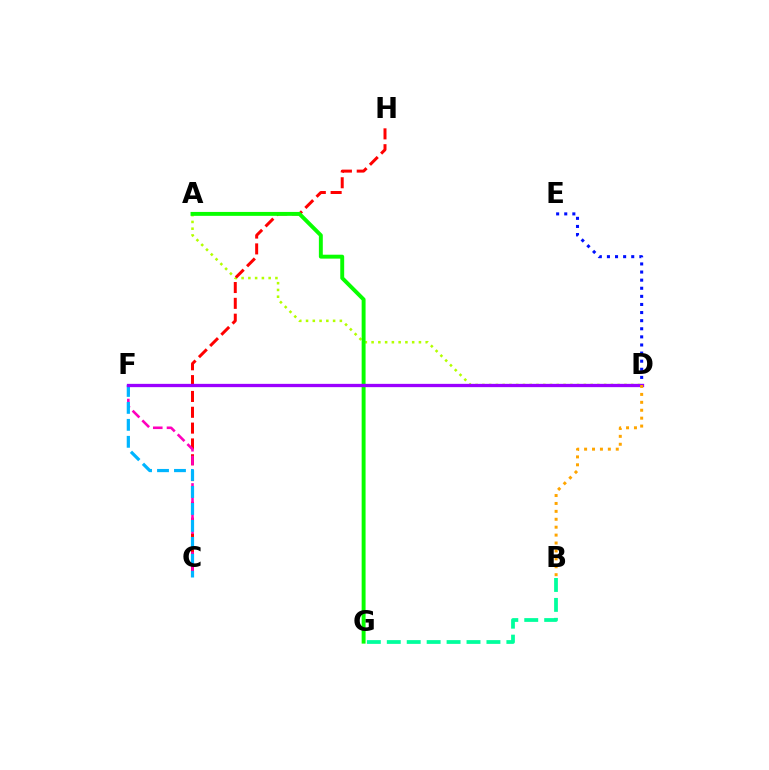{('A', 'D'): [{'color': '#b3ff00', 'line_style': 'dotted', 'thickness': 1.84}], ('D', 'E'): [{'color': '#0010ff', 'line_style': 'dotted', 'thickness': 2.2}], ('C', 'H'): [{'color': '#ff0000', 'line_style': 'dashed', 'thickness': 2.15}], ('A', 'G'): [{'color': '#08ff00', 'line_style': 'solid', 'thickness': 2.82}], ('B', 'G'): [{'color': '#00ff9d', 'line_style': 'dashed', 'thickness': 2.71}], ('C', 'F'): [{'color': '#ff00bd', 'line_style': 'dashed', 'thickness': 1.86}, {'color': '#00b5ff', 'line_style': 'dashed', 'thickness': 2.3}], ('D', 'F'): [{'color': '#9b00ff', 'line_style': 'solid', 'thickness': 2.37}], ('B', 'D'): [{'color': '#ffa500', 'line_style': 'dotted', 'thickness': 2.15}]}